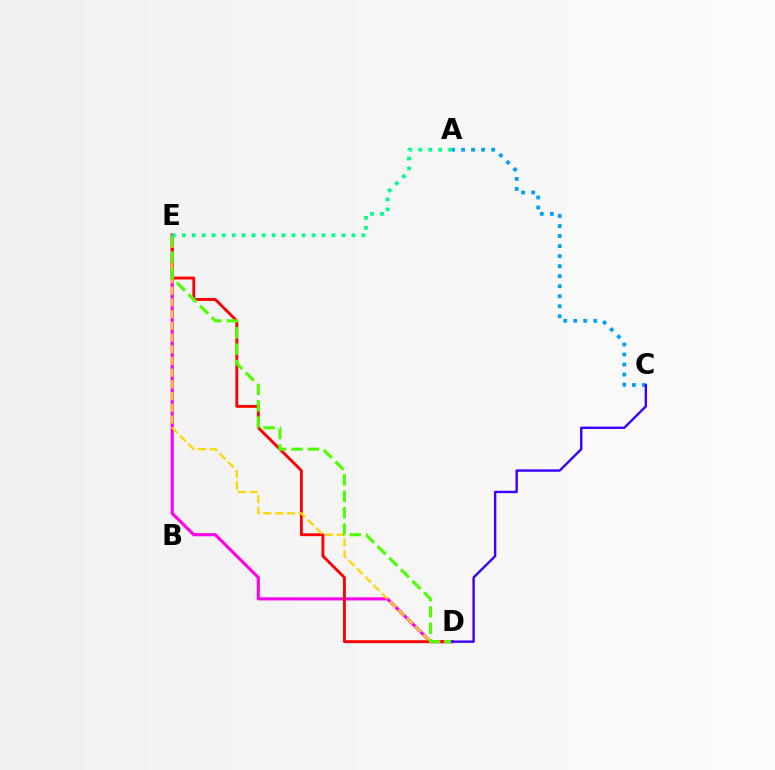{('D', 'E'): [{'color': '#ff00ed', 'line_style': 'solid', 'thickness': 2.23}, {'color': '#ff0000', 'line_style': 'solid', 'thickness': 2.06}, {'color': '#ffd500', 'line_style': 'dashed', 'thickness': 1.59}, {'color': '#4fff00', 'line_style': 'dashed', 'thickness': 2.23}], ('A', 'C'): [{'color': '#009eff', 'line_style': 'dotted', 'thickness': 2.72}], ('A', 'E'): [{'color': '#00ff86', 'line_style': 'dotted', 'thickness': 2.71}], ('C', 'D'): [{'color': '#3700ff', 'line_style': 'solid', 'thickness': 1.71}]}